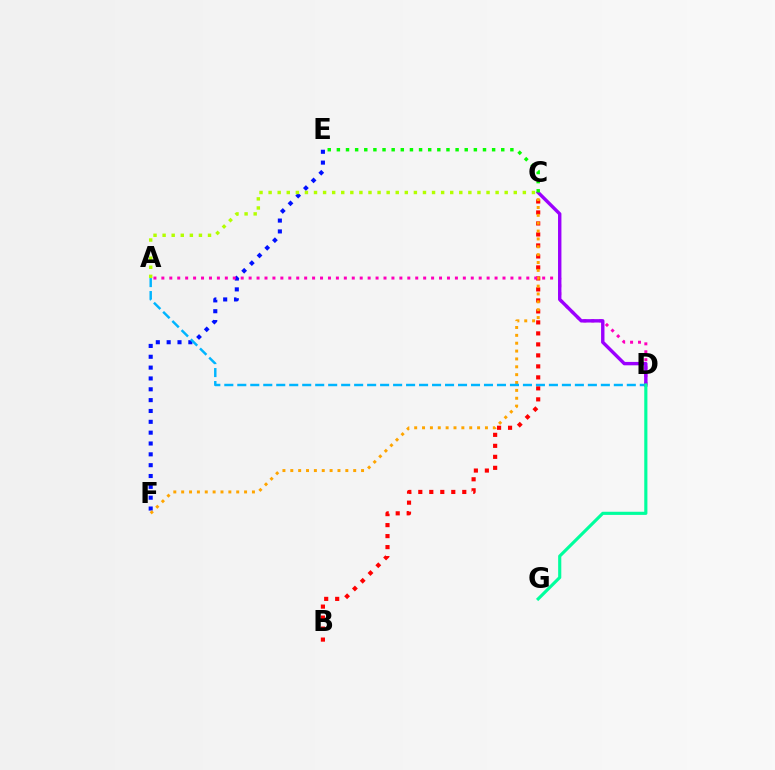{('E', 'F'): [{'color': '#0010ff', 'line_style': 'dotted', 'thickness': 2.95}], ('B', 'C'): [{'color': '#ff0000', 'line_style': 'dotted', 'thickness': 2.99}], ('C', 'F'): [{'color': '#ffa500', 'line_style': 'dotted', 'thickness': 2.14}], ('A', 'D'): [{'color': '#00b5ff', 'line_style': 'dashed', 'thickness': 1.76}, {'color': '#ff00bd', 'line_style': 'dotted', 'thickness': 2.16}], ('C', 'D'): [{'color': '#9b00ff', 'line_style': 'solid', 'thickness': 2.45}], ('D', 'G'): [{'color': '#00ff9d', 'line_style': 'solid', 'thickness': 2.26}], ('C', 'E'): [{'color': '#08ff00', 'line_style': 'dotted', 'thickness': 2.48}], ('A', 'C'): [{'color': '#b3ff00', 'line_style': 'dotted', 'thickness': 2.47}]}